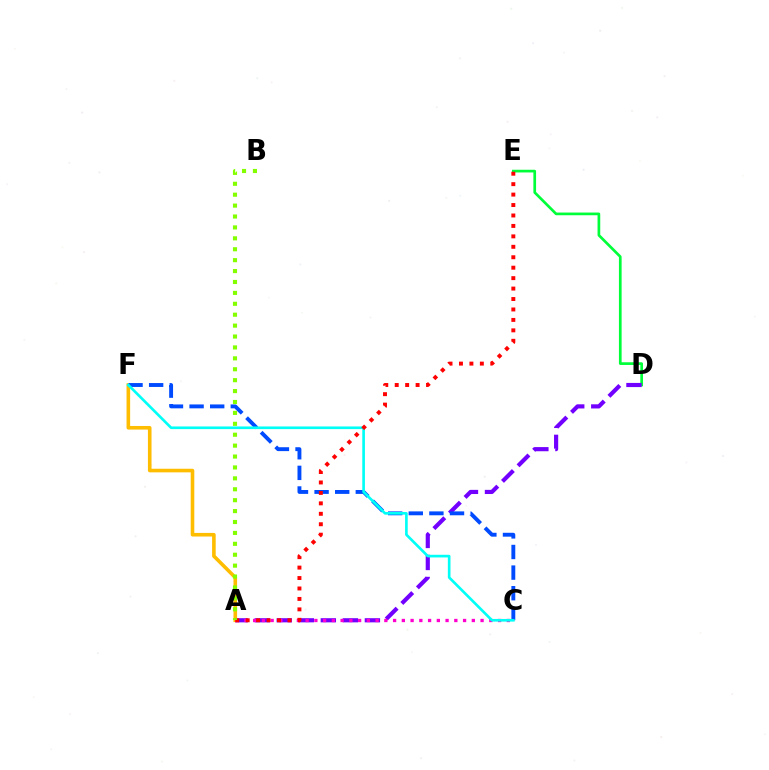{('D', 'E'): [{'color': '#00ff39', 'line_style': 'solid', 'thickness': 1.94}], ('A', 'D'): [{'color': '#7200ff', 'line_style': 'dashed', 'thickness': 2.99}], ('A', 'F'): [{'color': '#ffbd00', 'line_style': 'solid', 'thickness': 2.59}], ('C', 'F'): [{'color': '#004bff', 'line_style': 'dashed', 'thickness': 2.8}, {'color': '#00fff6', 'line_style': 'solid', 'thickness': 1.91}], ('A', 'C'): [{'color': '#ff00cf', 'line_style': 'dotted', 'thickness': 2.38}], ('A', 'E'): [{'color': '#ff0000', 'line_style': 'dotted', 'thickness': 2.84}], ('A', 'B'): [{'color': '#84ff00', 'line_style': 'dotted', 'thickness': 2.96}]}